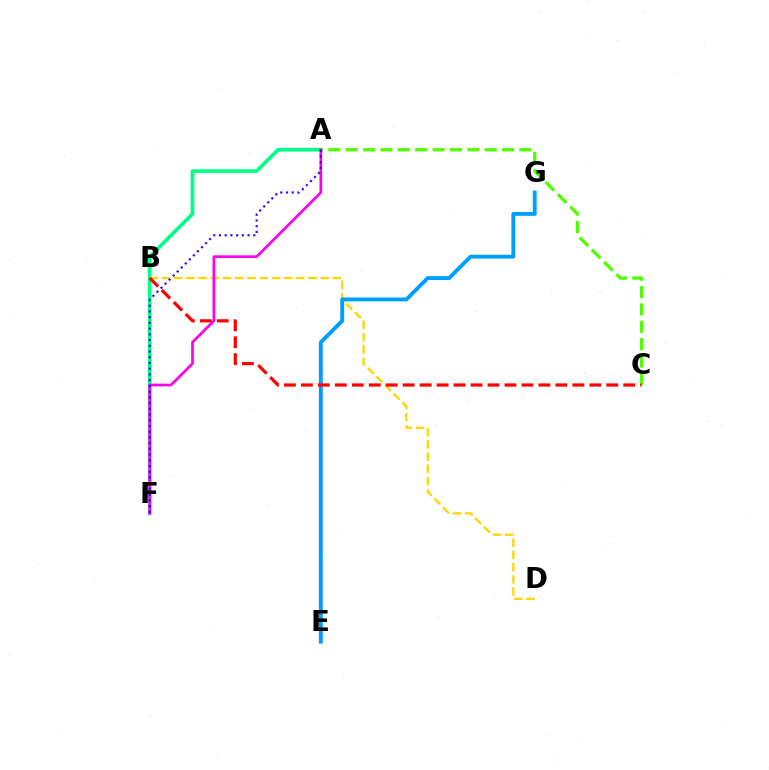{('A', 'F'): [{'color': '#00ff86', 'line_style': 'solid', 'thickness': 2.63}, {'color': '#ff00ed', 'line_style': 'solid', 'thickness': 1.94}, {'color': '#3700ff', 'line_style': 'dotted', 'thickness': 1.56}], ('B', 'D'): [{'color': '#ffd500', 'line_style': 'dashed', 'thickness': 1.66}], ('E', 'G'): [{'color': '#009eff', 'line_style': 'solid', 'thickness': 2.8}], ('A', 'C'): [{'color': '#4fff00', 'line_style': 'dashed', 'thickness': 2.36}], ('B', 'C'): [{'color': '#ff0000', 'line_style': 'dashed', 'thickness': 2.3}]}